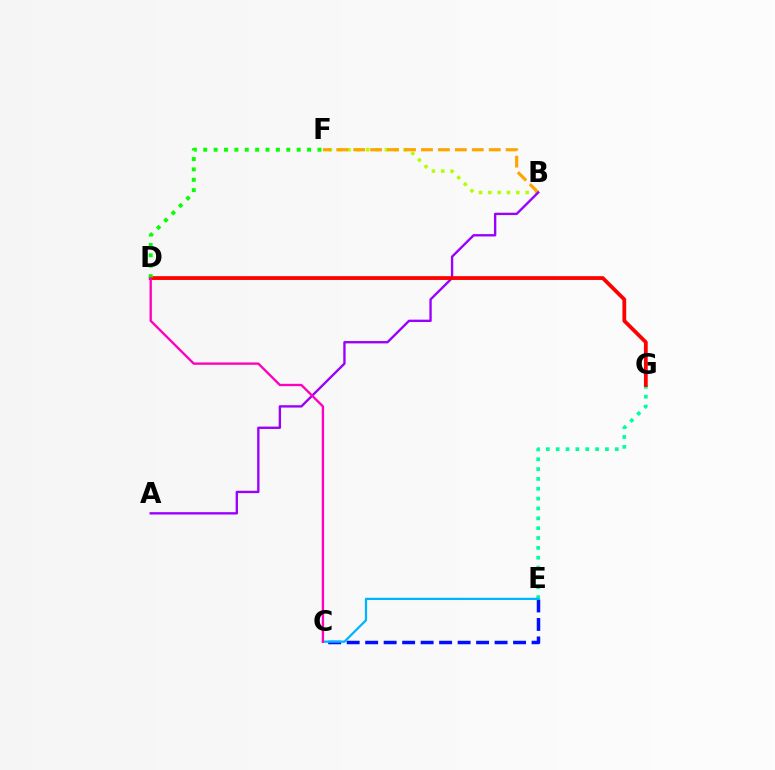{('B', 'F'): [{'color': '#b3ff00', 'line_style': 'dotted', 'thickness': 2.53}, {'color': '#ffa500', 'line_style': 'dashed', 'thickness': 2.3}], ('E', 'G'): [{'color': '#00ff9d', 'line_style': 'dotted', 'thickness': 2.68}], ('C', 'E'): [{'color': '#0010ff', 'line_style': 'dashed', 'thickness': 2.51}, {'color': '#00b5ff', 'line_style': 'solid', 'thickness': 1.62}], ('A', 'B'): [{'color': '#9b00ff', 'line_style': 'solid', 'thickness': 1.7}], ('D', 'G'): [{'color': '#ff0000', 'line_style': 'solid', 'thickness': 2.72}], ('D', 'F'): [{'color': '#08ff00', 'line_style': 'dotted', 'thickness': 2.82}], ('C', 'D'): [{'color': '#ff00bd', 'line_style': 'solid', 'thickness': 1.68}]}